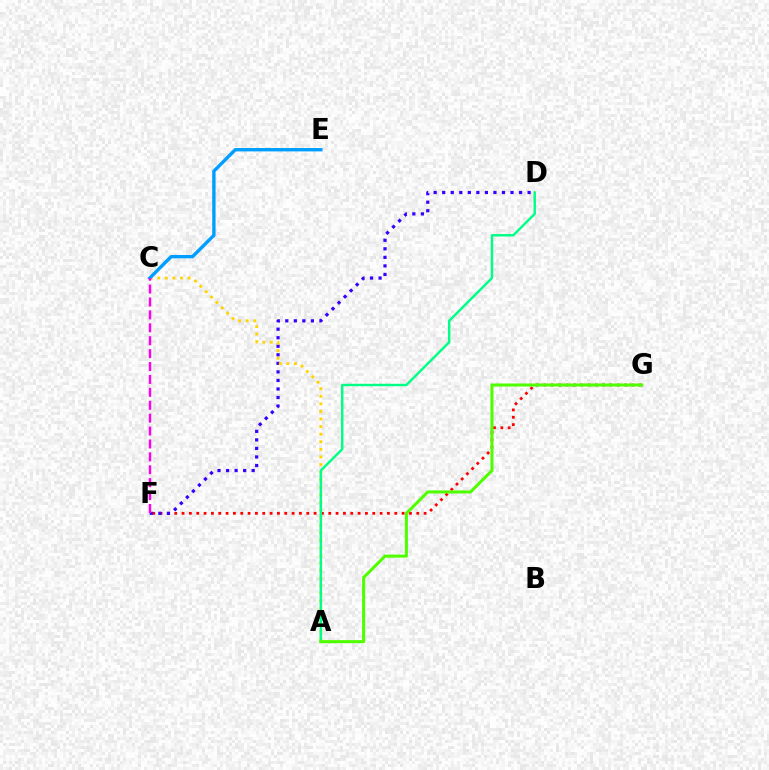{('F', 'G'): [{'color': '#ff0000', 'line_style': 'dotted', 'thickness': 1.99}], ('D', 'F'): [{'color': '#3700ff', 'line_style': 'dotted', 'thickness': 2.32}], ('A', 'C'): [{'color': '#ffd500', 'line_style': 'dotted', 'thickness': 2.06}], ('A', 'D'): [{'color': '#00ff86', 'line_style': 'solid', 'thickness': 1.75}], ('C', 'E'): [{'color': '#009eff', 'line_style': 'solid', 'thickness': 2.42}], ('A', 'G'): [{'color': '#4fff00', 'line_style': 'solid', 'thickness': 2.2}], ('C', 'F'): [{'color': '#ff00ed', 'line_style': 'dashed', 'thickness': 1.75}]}